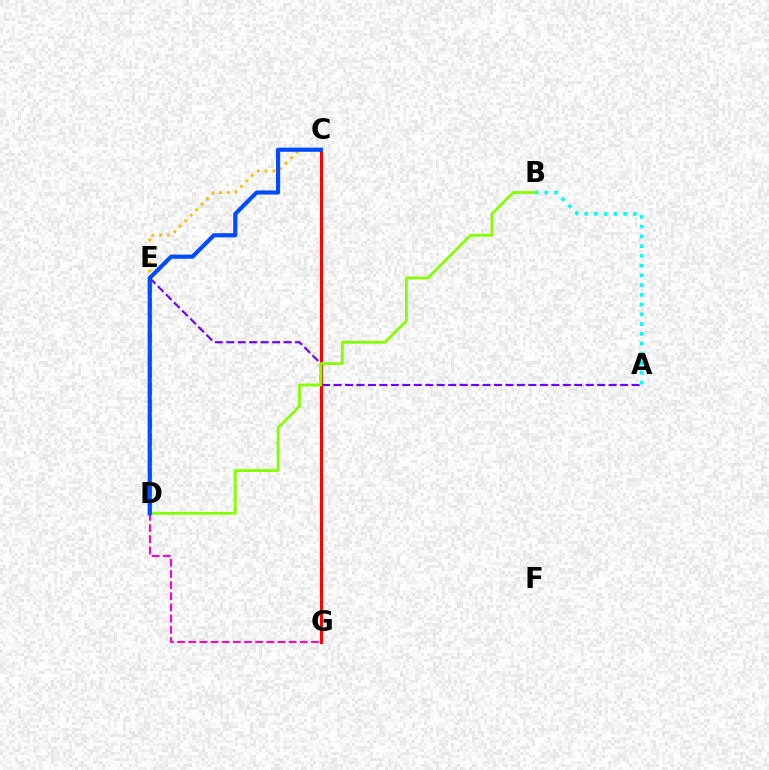{('C', 'E'): [{'color': '#ffbd00', 'line_style': 'dotted', 'thickness': 2.11}], ('A', 'E'): [{'color': '#7200ff', 'line_style': 'dashed', 'thickness': 1.56}], ('A', 'B'): [{'color': '#00fff6', 'line_style': 'dotted', 'thickness': 2.65}], ('D', 'E'): [{'color': '#00ff39', 'line_style': 'dashed', 'thickness': 2.3}], ('C', 'G'): [{'color': '#ff0000', 'line_style': 'solid', 'thickness': 2.21}], ('D', 'G'): [{'color': '#ff00cf', 'line_style': 'dashed', 'thickness': 1.52}], ('B', 'D'): [{'color': '#84ff00', 'line_style': 'solid', 'thickness': 2.01}], ('C', 'D'): [{'color': '#004bff', 'line_style': 'solid', 'thickness': 2.98}]}